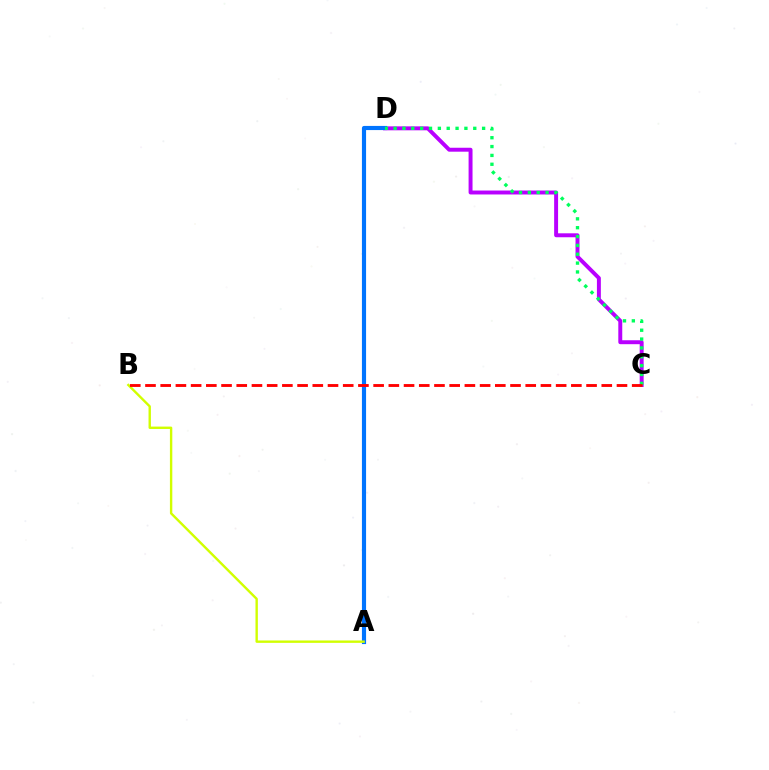{('C', 'D'): [{'color': '#b900ff', 'line_style': 'solid', 'thickness': 2.84}, {'color': '#00ff5c', 'line_style': 'dotted', 'thickness': 2.41}], ('A', 'D'): [{'color': '#0074ff', 'line_style': 'solid', 'thickness': 2.99}], ('A', 'B'): [{'color': '#d1ff00', 'line_style': 'solid', 'thickness': 1.72}], ('B', 'C'): [{'color': '#ff0000', 'line_style': 'dashed', 'thickness': 2.07}]}